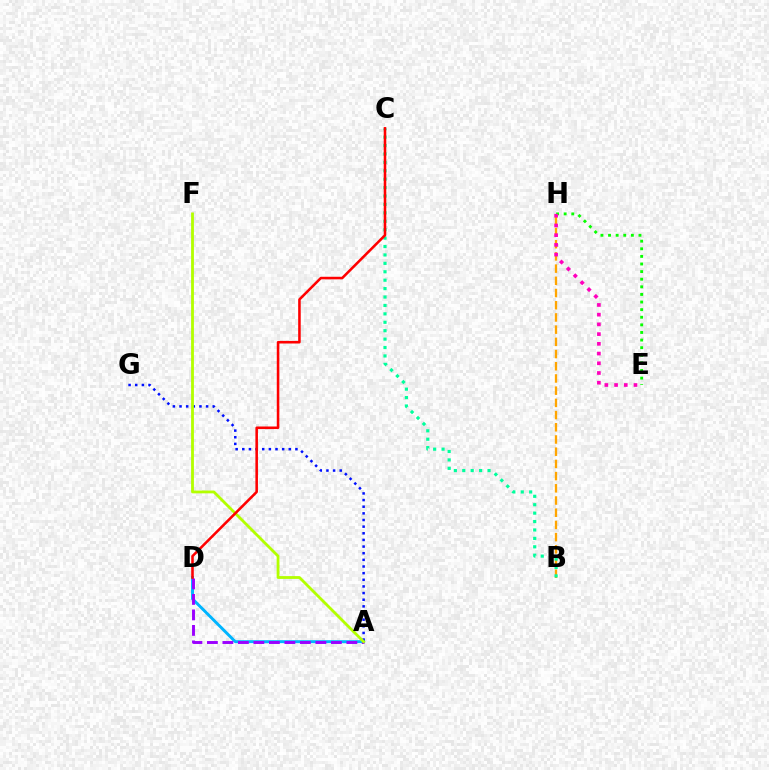{('E', 'H'): [{'color': '#08ff00', 'line_style': 'dotted', 'thickness': 2.07}, {'color': '#ff00bd', 'line_style': 'dotted', 'thickness': 2.64}], ('A', 'D'): [{'color': '#00b5ff', 'line_style': 'solid', 'thickness': 2.11}, {'color': '#9b00ff', 'line_style': 'dashed', 'thickness': 2.11}], ('B', 'H'): [{'color': '#ffa500', 'line_style': 'dashed', 'thickness': 1.66}], ('A', 'G'): [{'color': '#0010ff', 'line_style': 'dotted', 'thickness': 1.81}], ('A', 'F'): [{'color': '#b3ff00', 'line_style': 'solid', 'thickness': 2.02}], ('B', 'C'): [{'color': '#00ff9d', 'line_style': 'dotted', 'thickness': 2.29}], ('C', 'D'): [{'color': '#ff0000', 'line_style': 'solid', 'thickness': 1.84}]}